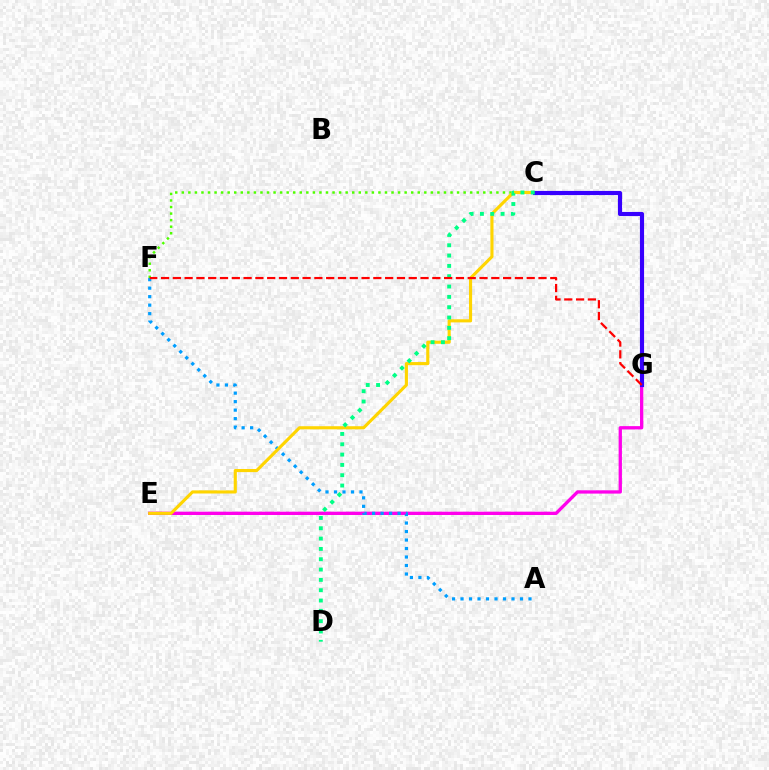{('E', 'G'): [{'color': '#ff00ed', 'line_style': 'solid', 'thickness': 2.38}], ('C', 'F'): [{'color': '#4fff00', 'line_style': 'dotted', 'thickness': 1.78}], ('A', 'F'): [{'color': '#009eff', 'line_style': 'dotted', 'thickness': 2.31}], ('C', 'E'): [{'color': '#ffd500', 'line_style': 'solid', 'thickness': 2.25}], ('C', 'G'): [{'color': '#3700ff', 'line_style': 'solid', 'thickness': 2.98}], ('C', 'D'): [{'color': '#00ff86', 'line_style': 'dotted', 'thickness': 2.8}], ('F', 'G'): [{'color': '#ff0000', 'line_style': 'dashed', 'thickness': 1.6}]}